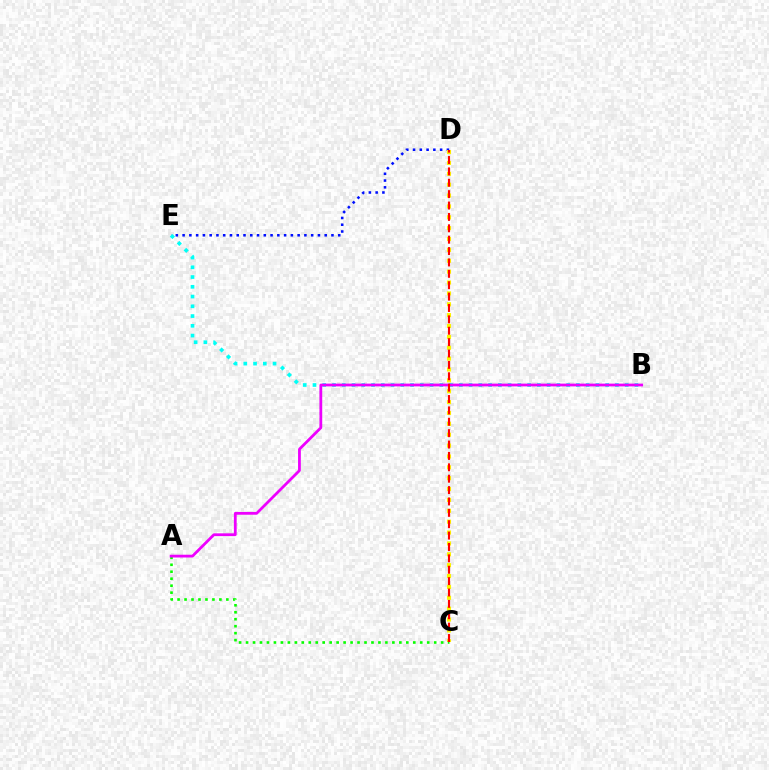{('D', 'E'): [{'color': '#0010ff', 'line_style': 'dotted', 'thickness': 1.84}], ('C', 'D'): [{'color': '#fcf500', 'line_style': 'dotted', 'thickness': 2.95}, {'color': '#ff0000', 'line_style': 'dashed', 'thickness': 1.55}], ('A', 'C'): [{'color': '#08ff00', 'line_style': 'dotted', 'thickness': 1.89}], ('B', 'E'): [{'color': '#00fff6', 'line_style': 'dotted', 'thickness': 2.65}], ('A', 'B'): [{'color': '#ee00ff', 'line_style': 'solid', 'thickness': 2.0}]}